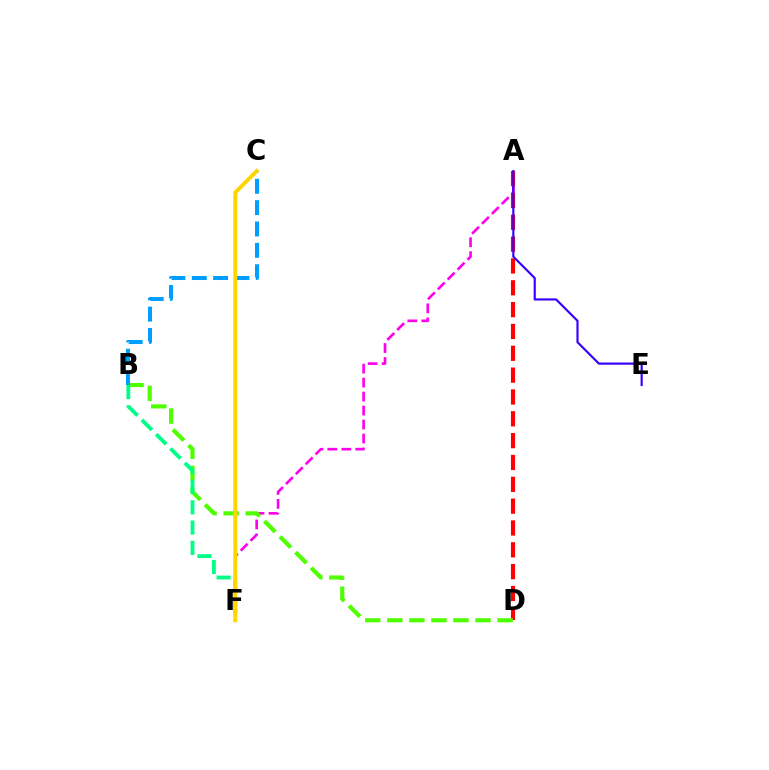{('A', 'F'): [{'color': '#ff00ed', 'line_style': 'dashed', 'thickness': 1.9}], ('A', 'D'): [{'color': '#ff0000', 'line_style': 'dashed', 'thickness': 2.97}], ('B', 'D'): [{'color': '#4fff00', 'line_style': 'dashed', 'thickness': 3.0}], ('B', 'C'): [{'color': '#009eff', 'line_style': 'dashed', 'thickness': 2.9}], ('A', 'E'): [{'color': '#3700ff', 'line_style': 'solid', 'thickness': 1.56}], ('B', 'F'): [{'color': '#00ff86', 'line_style': 'dashed', 'thickness': 2.75}], ('C', 'F'): [{'color': '#ffd500', 'line_style': 'solid', 'thickness': 2.82}]}